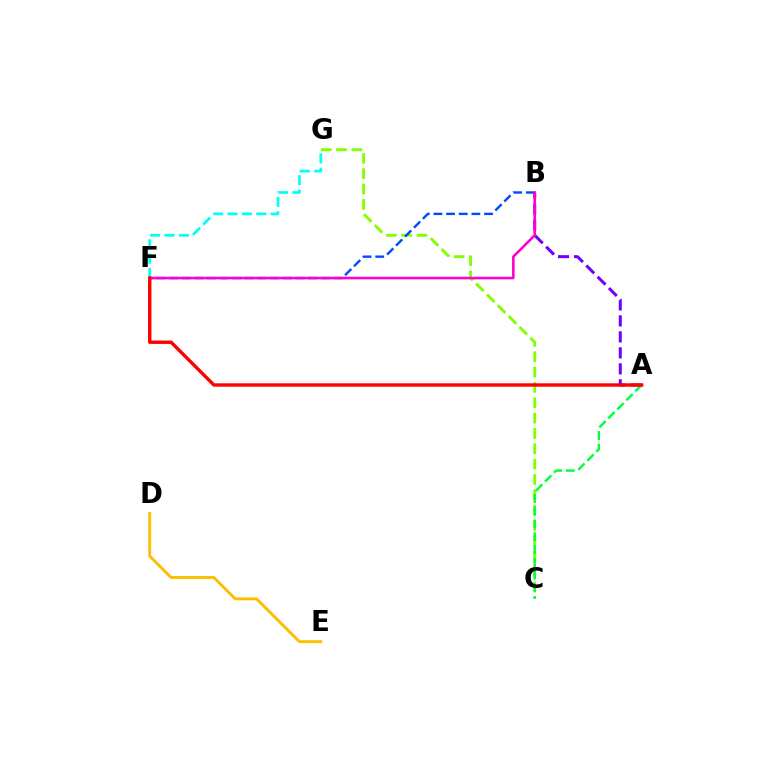{('C', 'G'): [{'color': '#84ff00', 'line_style': 'dashed', 'thickness': 2.08}], ('B', 'F'): [{'color': '#004bff', 'line_style': 'dashed', 'thickness': 1.72}, {'color': '#ff00cf', 'line_style': 'solid', 'thickness': 1.86}], ('A', 'B'): [{'color': '#7200ff', 'line_style': 'dashed', 'thickness': 2.17}], ('F', 'G'): [{'color': '#00fff6', 'line_style': 'dashed', 'thickness': 1.95}], ('D', 'E'): [{'color': '#ffbd00', 'line_style': 'solid', 'thickness': 2.07}], ('A', 'C'): [{'color': '#00ff39', 'line_style': 'dashed', 'thickness': 1.73}], ('A', 'F'): [{'color': '#ff0000', 'line_style': 'solid', 'thickness': 2.44}]}